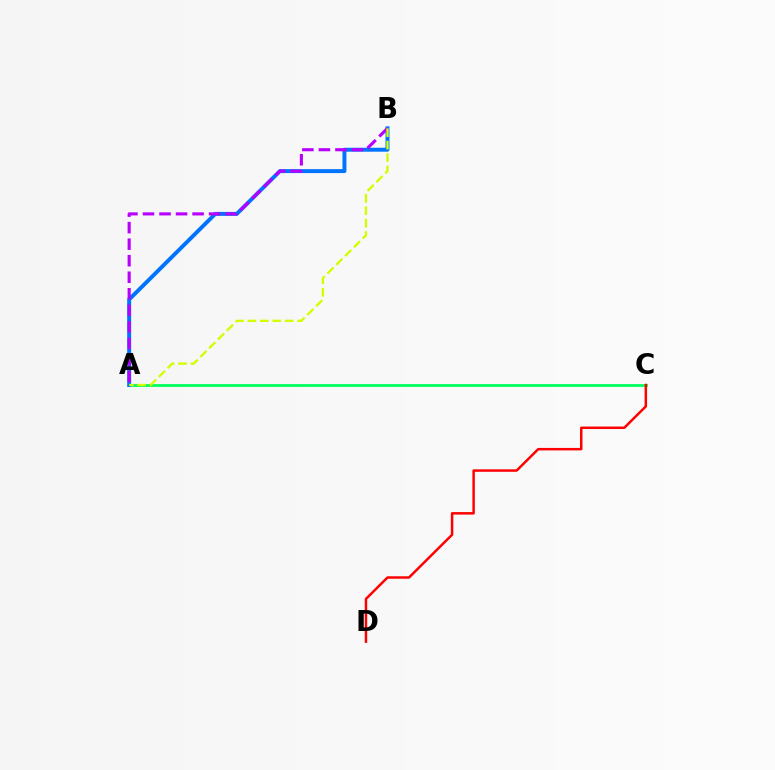{('A', 'C'): [{'color': '#00ff5c', 'line_style': 'solid', 'thickness': 2.0}], ('A', 'B'): [{'color': '#0074ff', 'line_style': 'solid', 'thickness': 2.84}, {'color': '#b900ff', 'line_style': 'dashed', 'thickness': 2.25}, {'color': '#d1ff00', 'line_style': 'dashed', 'thickness': 1.69}], ('C', 'D'): [{'color': '#ff0000', 'line_style': 'solid', 'thickness': 1.78}]}